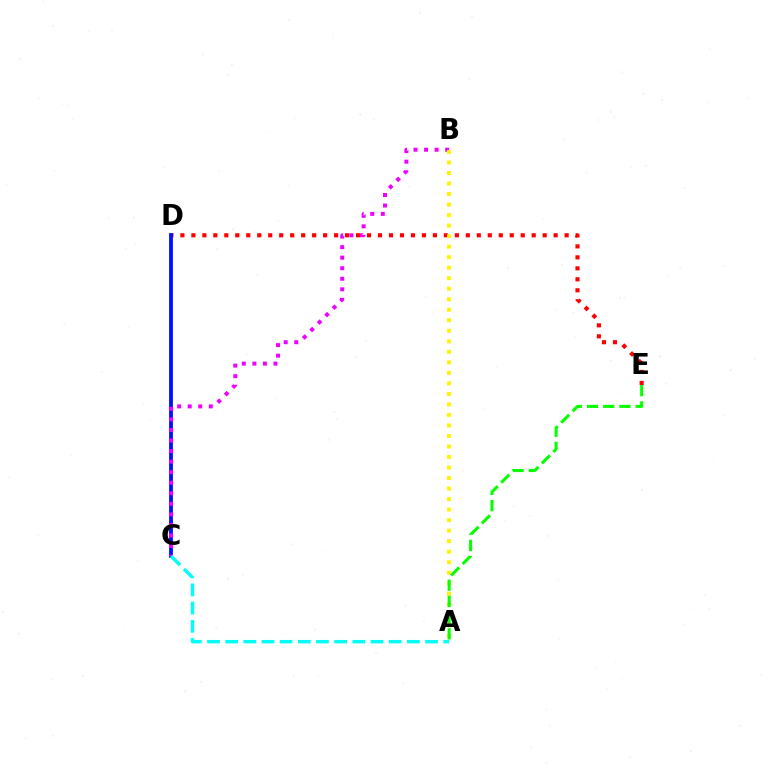{('D', 'E'): [{'color': '#ff0000', 'line_style': 'dotted', 'thickness': 2.98}], ('C', 'D'): [{'color': '#0010ff', 'line_style': 'solid', 'thickness': 2.74}], ('B', 'C'): [{'color': '#ee00ff', 'line_style': 'dotted', 'thickness': 2.87}], ('A', 'C'): [{'color': '#00fff6', 'line_style': 'dashed', 'thickness': 2.47}], ('A', 'B'): [{'color': '#fcf500', 'line_style': 'dotted', 'thickness': 2.86}], ('A', 'E'): [{'color': '#08ff00', 'line_style': 'dashed', 'thickness': 2.2}]}